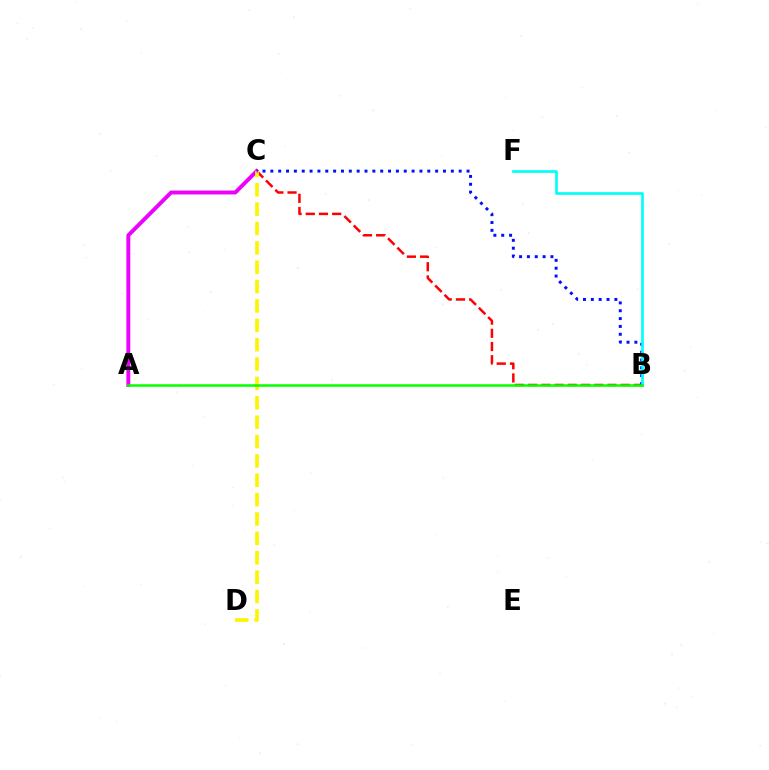{('B', 'C'): [{'color': '#ff0000', 'line_style': 'dashed', 'thickness': 1.79}, {'color': '#0010ff', 'line_style': 'dotted', 'thickness': 2.13}], ('A', 'C'): [{'color': '#ee00ff', 'line_style': 'solid', 'thickness': 2.8}], ('C', 'D'): [{'color': '#fcf500', 'line_style': 'dashed', 'thickness': 2.63}], ('B', 'F'): [{'color': '#00fff6', 'line_style': 'solid', 'thickness': 1.92}], ('A', 'B'): [{'color': '#08ff00', 'line_style': 'solid', 'thickness': 1.82}]}